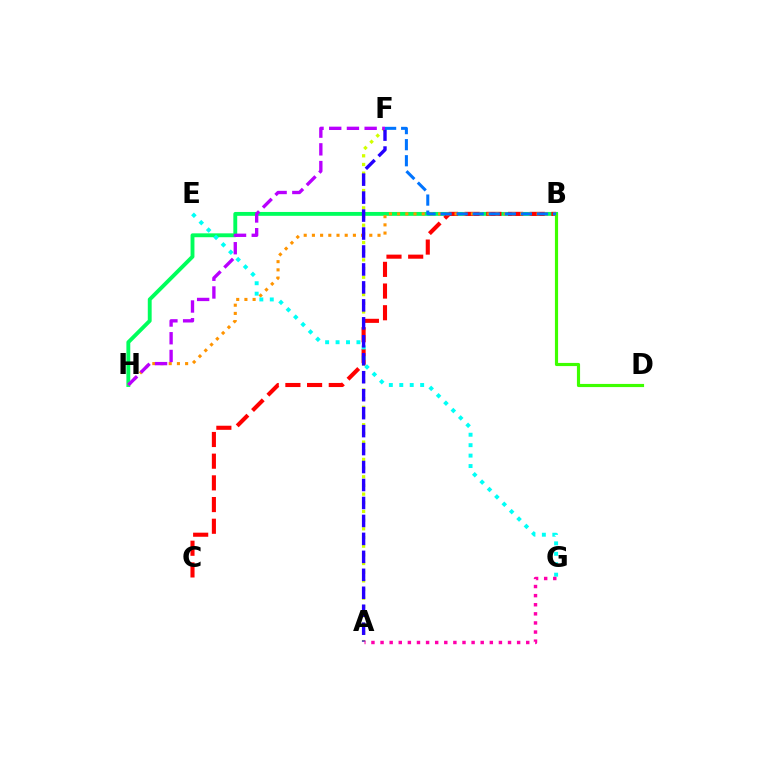{('B', 'H'): [{'color': '#00ff5c', 'line_style': 'solid', 'thickness': 2.79}, {'color': '#ff9400', 'line_style': 'dotted', 'thickness': 2.23}], ('A', 'F'): [{'color': '#d1ff00', 'line_style': 'dotted', 'thickness': 2.36}, {'color': '#2500ff', 'line_style': 'dashed', 'thickness': 2.44}], ('B', 'C'): [{'color': '#ff0000', 'line_style': 'dashed', 'thickness': 2.95}], ('B', 'D'): [{'color': '#3dff00', 'line_style': 'solid', 'thickness': 2.27}], ('E', 'G'): [{'color': '#00fff6', 'line_style': 'dotted', 'thickness': 2.84}], ('B', 'F'): [{'color': '#0074ff', 'line_style': 'dashed', 'thickness': 2.18}], ('A', 'G'): [{'color': '#ff00ac', 'line_style': 'dotted', 'thickness': 2.47}], ('F', 'H'): [{'color': '#b900ff', 'line_style': 'dashed', 'thickness': 2.41}]}